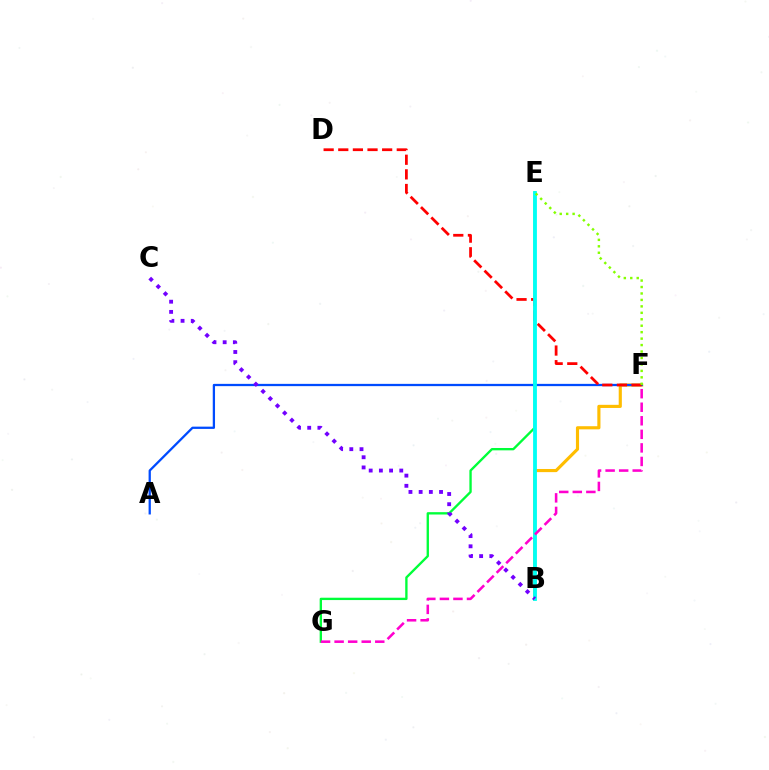{('B', 'F'): [{'color': '#ffbd00', 'line_style': 'solid', 'thickness': 2.26}], ('E', 'G'): [{'color': '#00ff39', 'line_style': 'solid', 'thickness': 1.69}], ('A', 'F'): [{'color': '#004bff', 'line_style': 'solid', 'thickness': 1.64}], ('D', 'F'): [{'color': '#ff0000', 'line_style': 'dashed', 'thickness': 1.99}], ('B', 'E'): [{'color': '#00fff6', 'line_style': 'solid', 'thickness': 2.74}], ('E', 'F'): [{'color': '#84ff00', 'line_style': 'dotted', 'thickness': 1.75}], ('B', 'C'): [{'color': '#7200ff', 'line_style': 'dotted', 'thickness': 2.77}], ('F', 'G'): [{'color': '#ff00cf', 'line_style': 'dashed', 'thickness': 1.84}]}